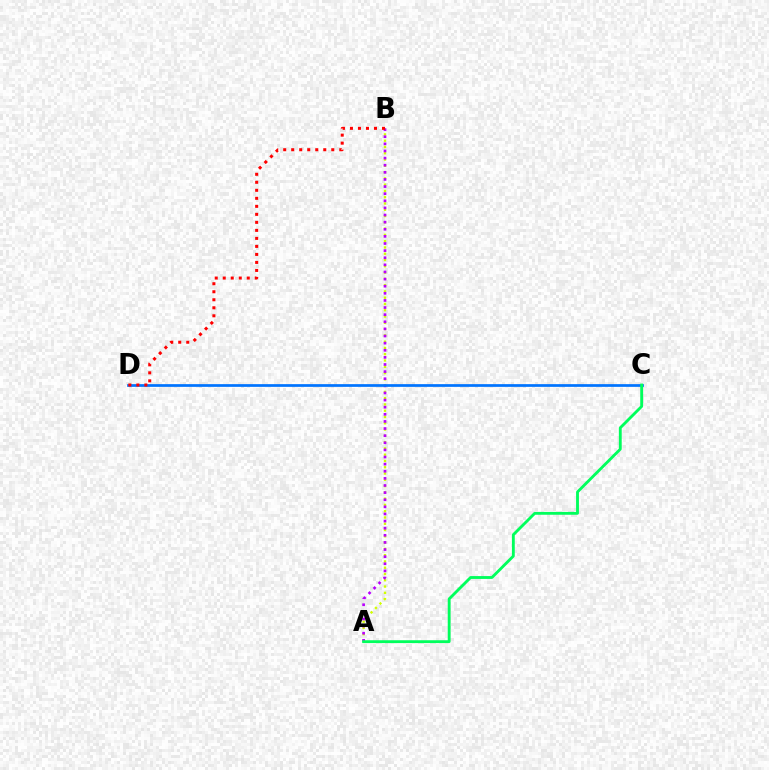{('A', 'B'): [{'color': '#d1ff00', 'line_style': 'dotted', 'thickness': 1.71}, {'color': '#b900ff', 'line_style': 'dotted', 'thickness': 1.93}], ('C', 'D'): [{'color': '#0074ff', 'line_style': 'solid', 'thickness': 1.96}], ('A', 'C'): [{'color': '#00ff5c', 'line_style': 'solid', 'thickness': 2.05}], ('B', 'D'): [{'color': '#ff0000', 'line_style': 'dotted', 'thickness': 2.18}]}